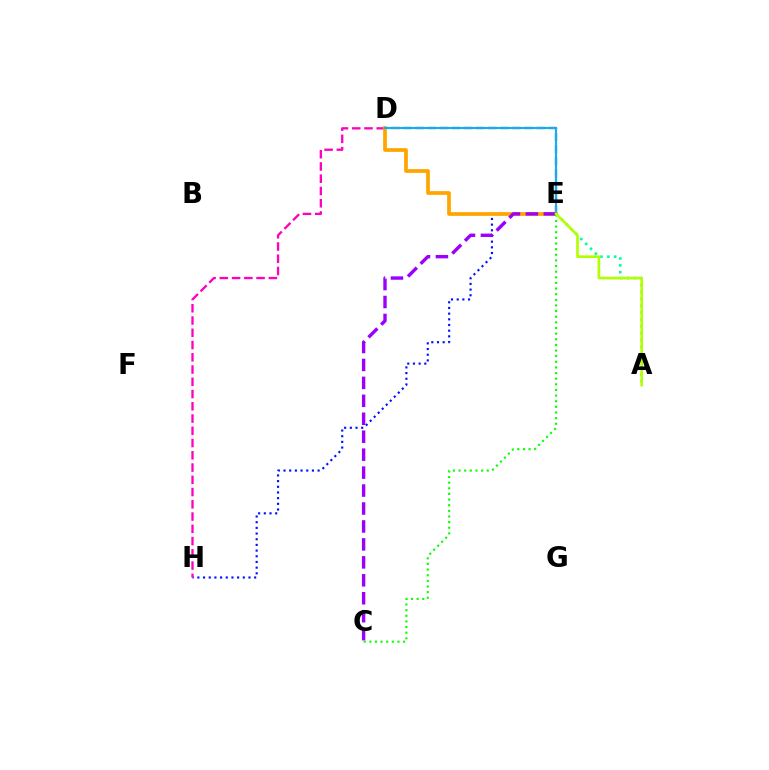{('D', 'E'): [{'color': '#ff0000', 'line_style': 'dashed', 'thickness': 1.65}, {'color': '#ffa500', 'line_style': 'solid', 'thickness': 2.67}, {'color': '#00b5ff', 'line_style': 'solid', 'thickness': 1.51}], ('E', 'H'): [{'color': '#0010ff', 'line_style': 'dotted', 'thickness': 1.54}], ('D', 'H'): [{'color': '#ff00bd', 'line_style': 'dashed', 'thickness': 1.66}], ('A', 'E'): [{'color': '#00ff9d', 'line_style': 'dotted', 'thickness': 1.87}, {'color': '#b3ff00', 'line_style': 'solid', 'thickness': 1.9}], ('C', 'E'): [{'color': '#9b00ff', 'line_style': 'dashed', 'thickness': 2.44}, {'color': '#08ff00', 'line_style': 'dotted', 'thickness': 1.53}]}